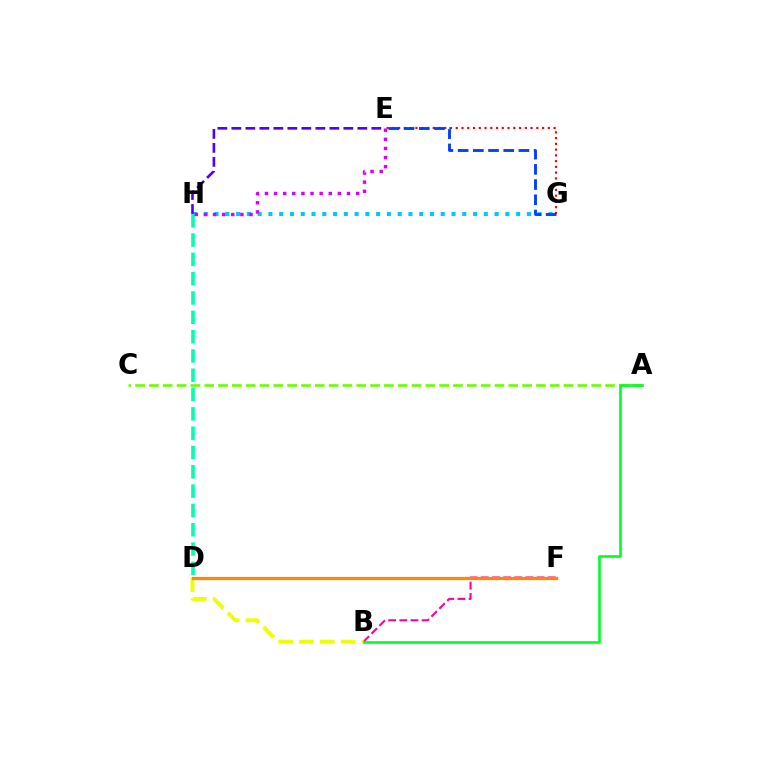{('E', 'G'): [{'color': '#ff0000', 'line_style': 'dotted', 'thickness': 1.56}, {'color': '#003fff', 'line_style': 'dashed', 'thickness': 2.07}], ('G', 'H'): [{'color': '#00c7ff', 'line_style': 'dotted', 'thickness': 2.93}], ('A', 'C'): [{'color': '#66ff00', 'line_style': 'dashed', 'thickness': 1.88}], ('B', 'F'): [{'color': '#ff00a0', 'line_style': 'dashed', 'thickness': 1.52}], ('B', 'D'): [{'color': '#eeff00', 'line_style': 'dashed', 'thickness': 2.83}], ('D', 'H'): [{'color': '#00ffaf', 'line_style': 'dashed', 'thickness': 2.62}], ('A', 'B'): [{'color': '#00ff27', 'line_style': 'solid', 'thickness': 1.88}], ('E', 'H'): [{'color': '#d600ff', 'line_style': 'dotted', 'thickness': 2.48}, {'color': '#4f00ff', 'line_style': 'dashed', 'thickness': 1.9}], ('D', 'F'): [{'color': '#ff8800', 'line_style': 'solid', 'thickness': 2.33}]}